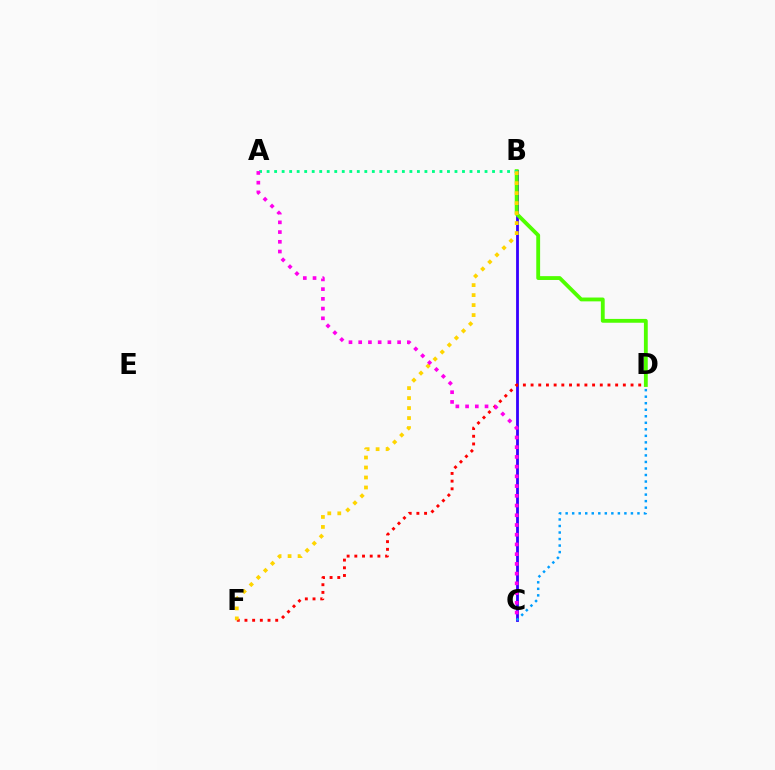{('B', 'C'): [{'color': '#3700ff', 'line_style': 'solid', 'thickness': 2.02}], ('B', 'D'): [{'color': '#4fff00', 'line_style': 'solid', 'thickness': 2.76}], ('C', 'D'): [{'color': '#009eff', 'line_style': 'dotted', 'thickness': 1.77}], ('D', 'F'): [{'color': '#ff0000', 'line_style': 'dotted', 'thickness': 2.09}], ('A', 'B'): [{'color': '#00ff86', 'line_style': 'dotted', 'thickness': 2.04}], ('B', 'F'): [{'color': '#ffd500', 'line_style': 'dotted', 'thickness': 2.71}], ('A', 'C'): [{'color': '#ff00ed', 'line_style': 'dotted', 'thickness': 2.64}]}